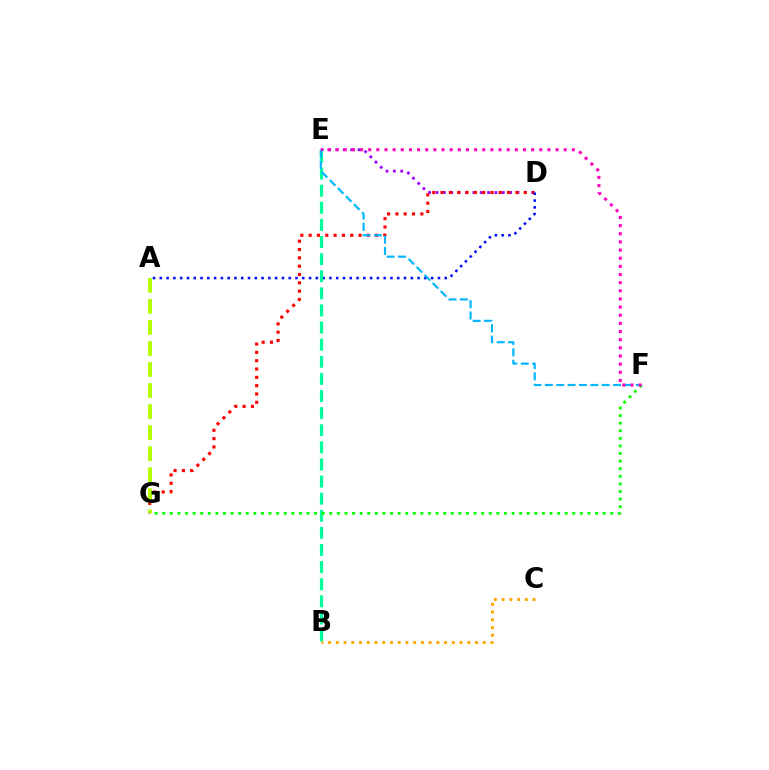{('D', 'E'): [{'color': '#9b00ff', 'line_style': 'dotted', 'thickness': 2.0}], ('D', 'G'): [{'color': '#ff0000', 'line_style': 'dotted', 'thickness': 2.26}], ('A', 'G'): [{'color': '#b3ff00', 'line_style': 'dashed', 'thickness': 2.86}], ('A', 'D'): [{'color': '#0010ff', 'line_style': 'dotted', 'thickness': 1.84}], ('B', 'E'): [{'color': '#00ff9d', 'line_style': 'dashed', 'thickness': 2.32}], ('F', 'G'): [{'color': '#08ff00', 'line_style': 'dotted', 'thickness': 2.06}], ('E', 'F'): [{'color': '#00b5ff', 'line_style': 'dashed', 'thickness': 1.54}, {'color': '#ff00bd', 'line_style': 'dotted', 'thickness': 2.21}], ('B', 'C'): [{'color': '#ffa500', 'line_style': 'dotted', 'thickness': 2.1}]}